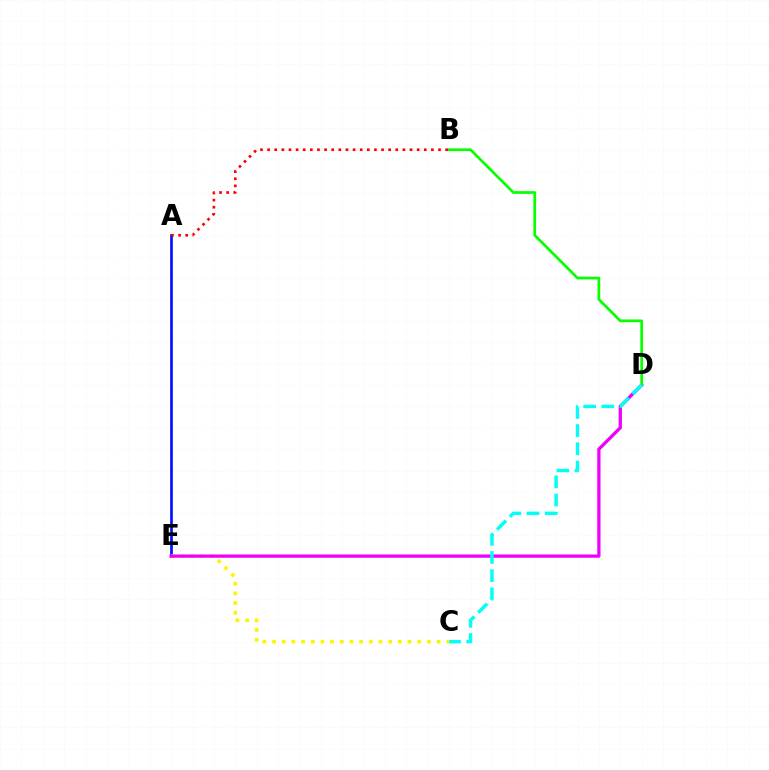{('A', 'E'): [{'color': '#0010ff', 'line_style': 'solid', 'thickness': 1.93}], ('C', 'E'): [{'color': '#fcf500', 'line_style': 'dotted', 'thickness': 2.63}], ('D', 'E'): [{'color': '#ee00ff', 'line_style': 'solid', 'thickness': 2.36}], ('B', 'D'): [{'color': '#08ff00', 'line_style': 'solid', 'thickness': 1.96}], ('C', 'D'): [{'color': '#00fff6', 'line_style': 'dashed', 'thickness': 2.47}], ('A', 'B'): [{'color': '#ff0000', 'line_style': 'dotted', 'thickness': 1.93}]}